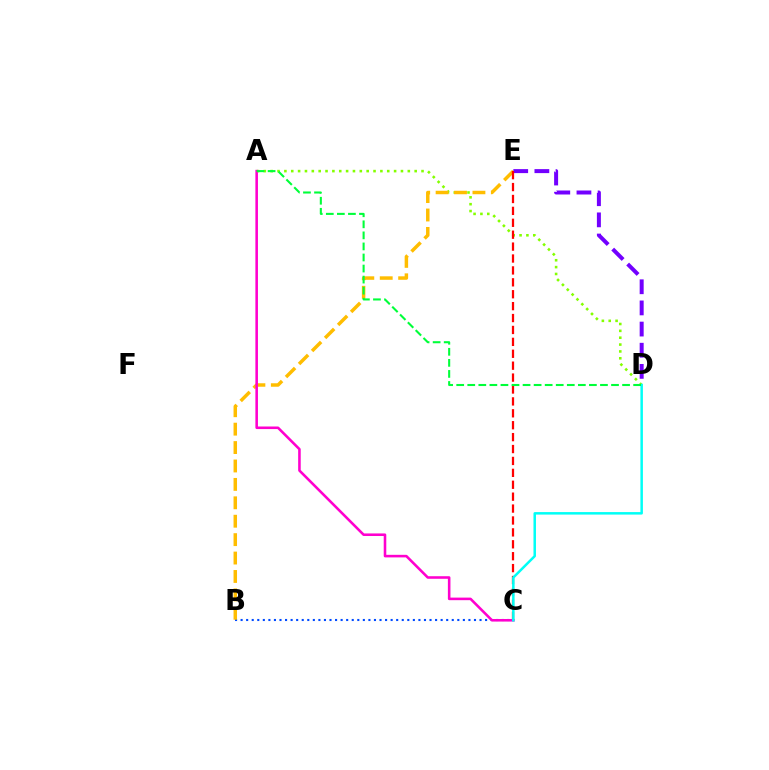{('B', 'C'): [{'color': '#004bff', 'line_style': 'dotted', 'thickness': 1.51}], ('A', 'D'): [{'color': '#84ff00', 'line_style': 'dotted', 'thickness': 1.86}, {'color': '#00ff39', 'line_style': 'dashed', 'thickness': 1.5}], ('B', 'E'): [{'color': '#ffbd00', 'line_style': 'dashed', 'thickness': 2.5}], ('D', 'E'): [{'color': '#7200ff', 'line_style': 'dashed', 'thickness': 2.87}], ('C', 'E'): [{'color': '#ff0000', 'line_style': 'dashed', 'thickness': 1.62}], ('A', 'C'): [{'color': '#ff00cf', 'line_style': 'solid', 'thickness': 1.85}], ('C', 'D'): [{'color': '#00fff6', 'line_style': 'solid', 'thickness': 1.8}]}